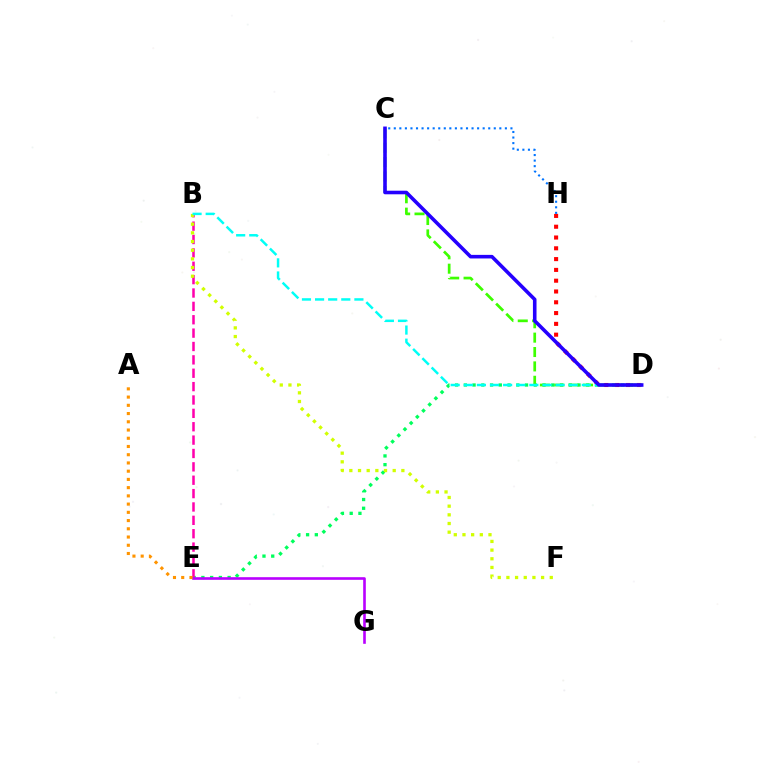{('D', 'E'): [{'color': '#00ff5c', 'line_style': 'dotted', 'thickness': 2.38}], ('C', 'D'): [{'color': '#3dff00', 'line_style': 'dashed', 'thickness': 1.95}, {'color': '#2500ff', 'line_style': 'solid', 'thickness': 2.58}], ('B', 'E'): [{'color': '#ff00ac', 'line_style': 'dashed', 'thickness': 1.82}], ('D', 'H'): [{'color': '#ff0000', 'line_style': 'dotted', 'thickness': 2.93}], ('E', 'G'): [{'color': '#b900ff', 'line_style': 'solid', 'thickness': 1.89}], ('A', 'E'): [{'color': '#ff9400', 'line_style': 'dotted', 'thickness': 2.24}], ('B', 'F'): [{'color': '#d1ff00', 'line_style': 'dotted', 'thickness': 2.36}], ('B', 'D'): [{'color': '#00fff6', 'line_style': 'dashed', 'thickness': 1.78}], ('C', 'H'): [{'color': '#0074ff', 'line_style': 'dotted', 'thickness': 1.51}]}